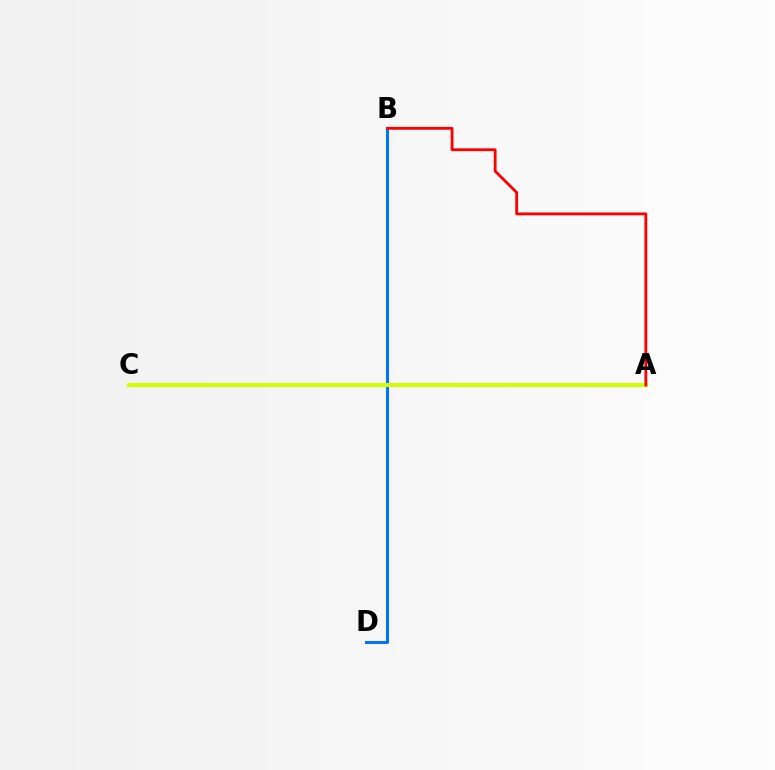{('A', 'C'): [{'color': '#b900ff', 'line_style': 'solid', 'thickness': 1.82}, {'color': '#00ff5c', 'line_style': 'dotted', 'thickness': 2.6}, {'color': '#d1ff00', 'line_style': 'solid', 'thickness': 2.93}], ('B', 'D'): [{'color': '#0074ff', 'line_style': 'solid', 'thickness': 2.17}], ('A', 'B'): [{'color': '#ff0000', 'line_style': 'solid', 'thickness': 2.03}]}